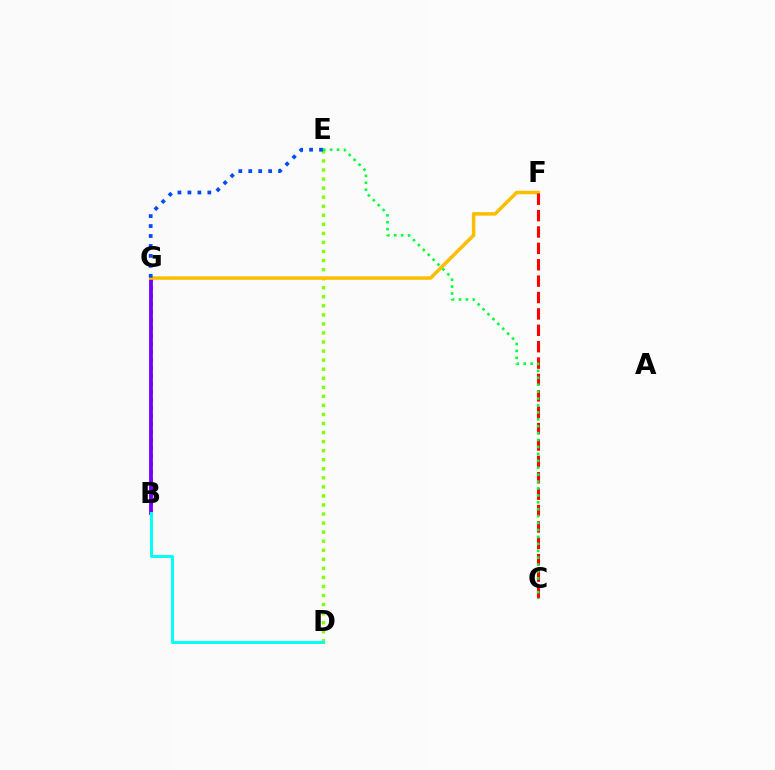{('B', 'G'): [{'color': '#ff00cf', 'line_style': 'dotted', 'thickness': 2.17}, {'color': '#7200ff', 'line_style': 'solid', 'thickness': 2.74}], ('D', 'E'): [{'color': '#84ff00', 'line_style': 'dotted', 'thickness': 2.46}], ('B', 'D'): [{'color': '#00fff6', 'line_style': 'solid', 'thickness': 2.12}], ('F', 'G'): [{'color': '#ffbd00', 'line_style': 'solid', 'thickness': 2.52}], ('E', 'G'): [{'color': '#004bff', 'line_style': 'dotted', 'thickness': 2.7}], ('C', 'F'): [{'color': '#ff0000', 'line_style': 'dashed', 'thickness': 2.23}], ('C', 'E'): [{'color': '#00ff39', 'line_style': 'dotted', 'thickness': 1.88}]}